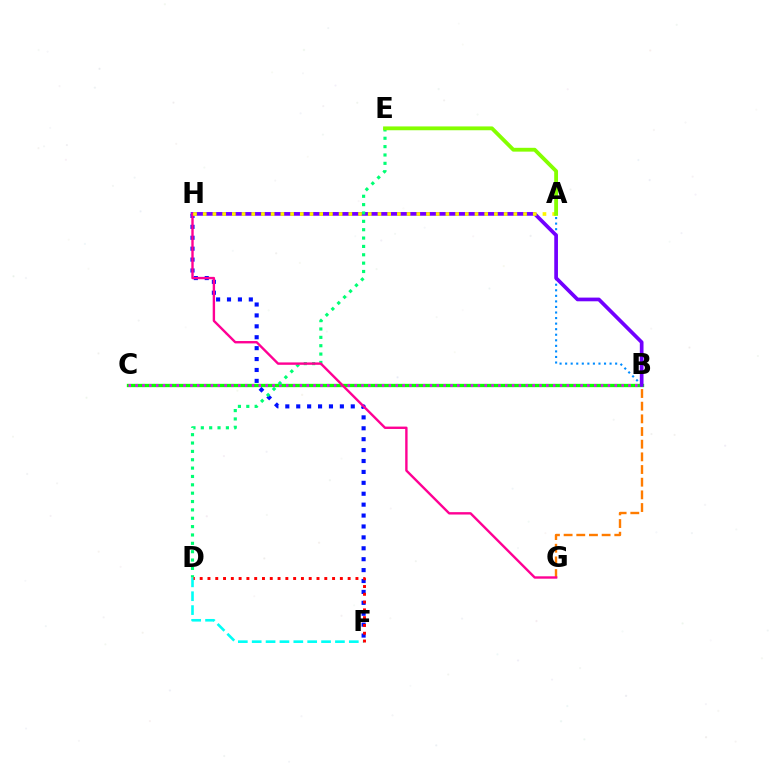{('B', 'C'): [{'color': '#08ff00', 'line_style': 'solid', 'thickness': 2.4}, {'color': '#ee00ff', 'line_style': 'dotted', 'thickness': 1.86}], ('D', 'F'): [{'color': '#00fff6', 'line_style': 'dashed', 'thickness': 1.88}, {'color': '#ff0000', 'line_style': 'dotted', 'thickness': 2.12}], ('B', 'G'): [{'color': '#ff7c00', 'line_style': 'dashed', 'thickness': 1.72}], ('F', 'H'): [{'color': '#0010ff', 'line_style': 'dotted', 'thickness': 2.96}], ('A', 'B'): [{'color': '#008cff', 'line_style': 'dotted', 'thickness': 1.51}], ('B', 'H'): [{'color': '#7200ff', 'line_style': 'solid', 'thickness': 2.66}], ('D', 'E'): [{'color': '#00ff74', 'line_style': 'dotted', 'thickness': 2.27}], ('G', 'H'): [{'color': '#ff0094', 'line_style': 'solid', 'thickness': 1.72}], ('A', 'H'): [{'color': '#fcf500', 'line_style': 'dotted', 'thickness': 2.64}], ('A', 'E'): [{'color': '#84ff00', 'line_style': 'solid', 'thickness': 2.75}]}